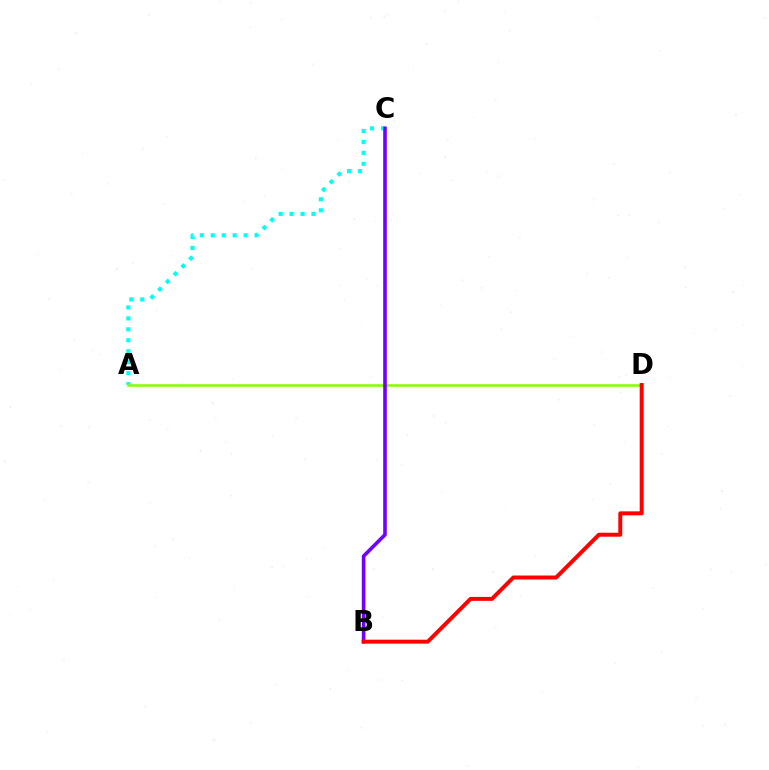{('A', 'C'): [{'color': '#00fff6', 'line_style': 'dotted', 'thickness': 2.98}], ('A', 'D'): [{'color': '#84ff00', 'line_style': 'solid', 'thickness': 1.83}], ('B', 'C'): [{'color': '#7200ff', 'line_style': 'solid', 'thickness': 2.6}], ('B', 'D'): [{'color': '#ff0000', 'line_style': 'solid', 'thickness': 2.85}]}